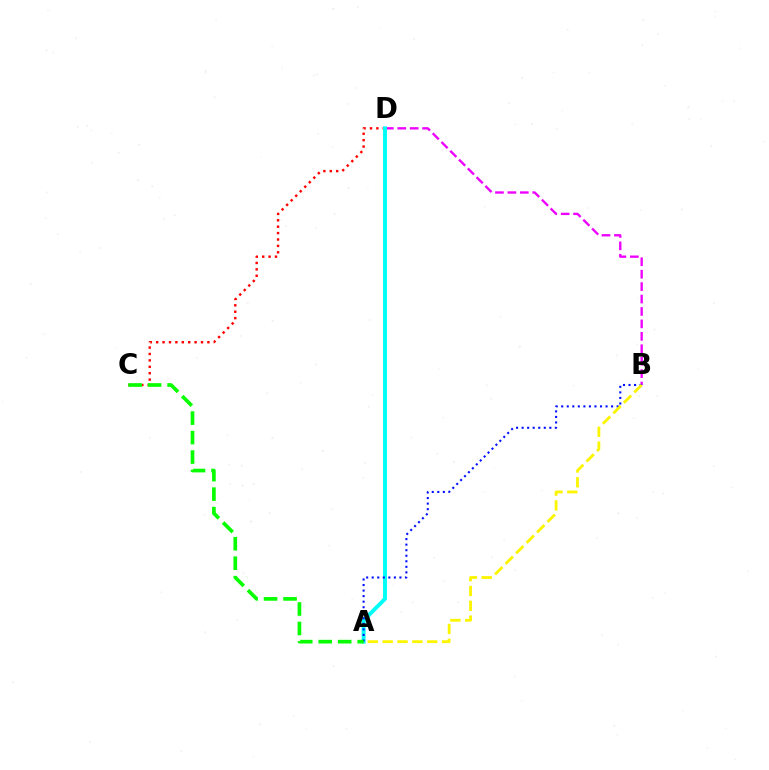{('B', 'D'): [{'color': '#ee00ff', 'line_style': 'dashed', 'thickness': 1.69}], ('C', 'D'): [{'color': '#ff0000', 'line_style': 'dotted', 'thickness': 1.74}], ('A', 'D'): [{'color': '#00fff6', 'line_style': 'solid', 'thickness': 2.83}], ('A', 'B'): [{'color': '#0010ff', 'line_style': 'dotted', 'thickness': 1.51}, {'color': '#fcf500', 'line_style': 'dashed', 'thickness': 2.02}], ('A', 'C'): [{'color': '#08ff00', 'line_style': 'dashed', 'thickness': 2.65}]}